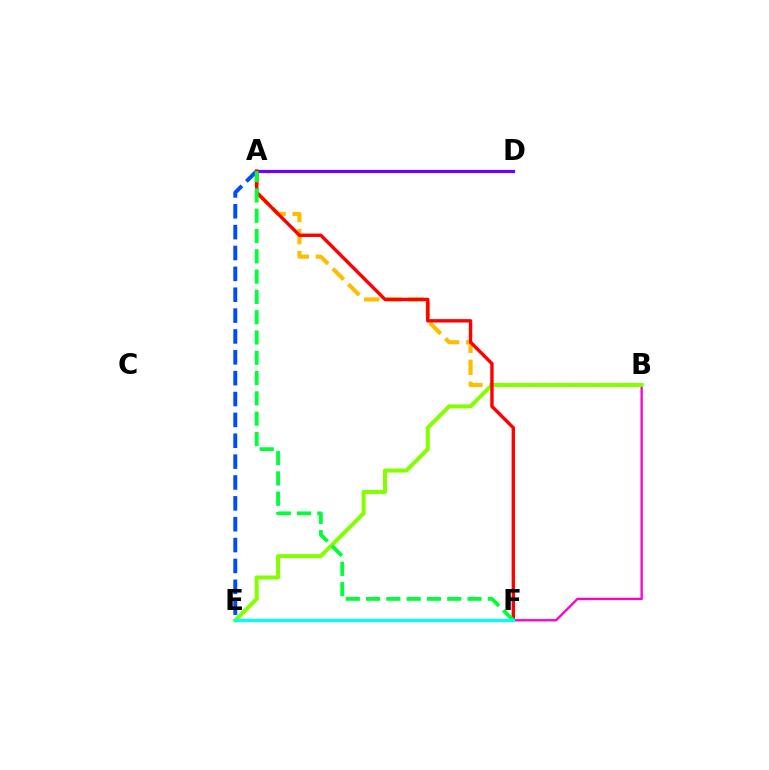{('A', 'B'): [{'color': '#ffbd00', 'line_style': 'dashed', 'thickness': 2.99}], ('A', 'E'): [{'color': '#004bff', 'line_style': 'dashed', 'thickness': 2.83}], ('B', 'F'): [{'color': '#ff00cf', 'line_style': 'solid', 'thickness': 1.68}], ('B', 'E'): [{'color': '#84ff00', 'line_style': 'solid', 'thickness': 2.88}], ('A', 'D'): [{'color': '#7200ff', 'line_style': 'solid', 'thickness': 2.32}], ('A', 'F'): [{'color': '#ff0000', 'line_style': 'solid', 'thickness': 2.45}, {'color': '#00ff39', 'line_style': 'dashed', 'thickness': 2.76}], ('E', 'F'): [{'color': '#00fff6', 'line_style': 'solid', 'thickness': 2.3}]}